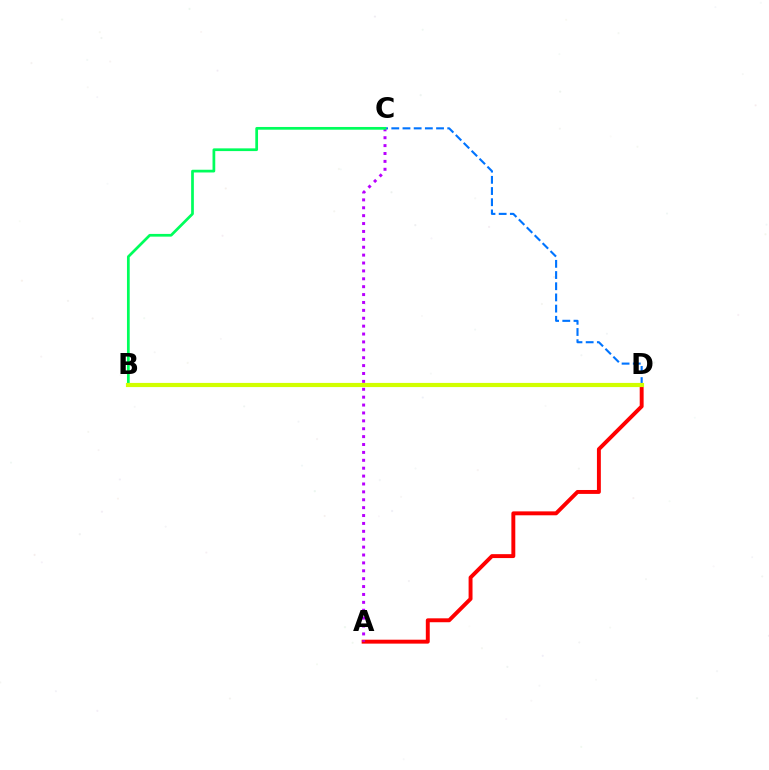{('C', 'D'): [{'color': '#0074ff', 'line_style': 'dashed', 'thickness': 1.52}], ('A', 'D'): [{'color': '#ff0000', 'line_style': 'solid', 'thickness': 2.82}], ('A', 'C'): [{'color': '#b900ff', 'line_style': 'dotted', 'thickness': 2.14}], ('B', 'C'): [{'color': '#00ff5c', 'line_style': 'solid', 'thickness': 1.96}], ('B', 'D'): [{'color': '#d1ff00', 'line_style': 'solid', 'thickness': 3.0}]}